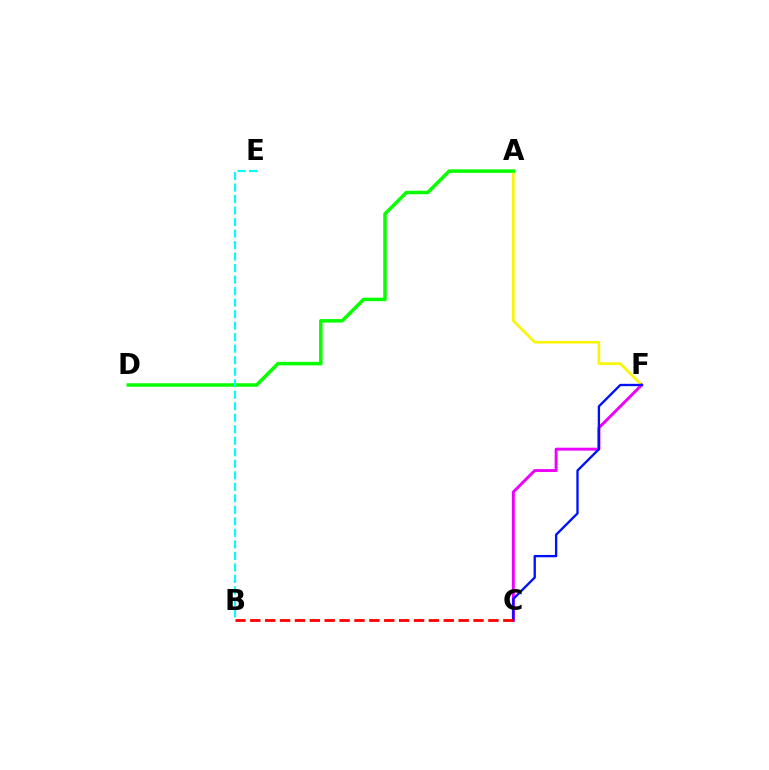{('A', 'F'): [{'color': '#fcf500', 'line_style': 'solid', 'thickness': 1.88}], ('A', 'D'): [{'color': '#08ff00', 'line_style': 'solid', 'thickness': 2.52}], ('C', 'F'): [{'color': '#ee00ff', 'line_style': 'solid', 'thickness': 2.11}, {'color': '#0010ff', 'line_style': 'solid', 'thickness': 1.68}], ('B', 'E'): [{'color': '#00fff6', 'line_style': 'dashed', 'thickness': 1.56}], ('B', 'C'): [{'color': '#ff0000', 'line_style': 'dashed', 'thickness': 2.02}]}